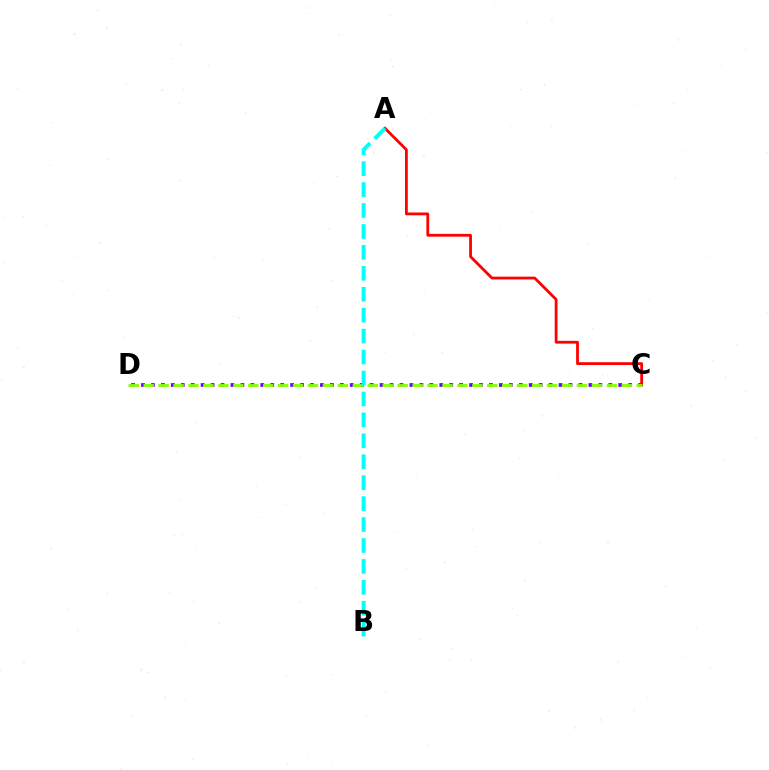{('C', 'D'): [{'color': '#7200ff', 'line_style': 'dotted', 'thickness': 2.7}, {'color': '#84ff00', 'line_style': 'dashed', 'thickness': 2.03}], ('A', 'C'): [{'color': '#ff0000', 'line_style': 'solid', 'thickness': 2.01}], ('A', 'B'): [{'color': '#00fff6', 'line_style': 'dashed', 'thickness': 2.84}]}